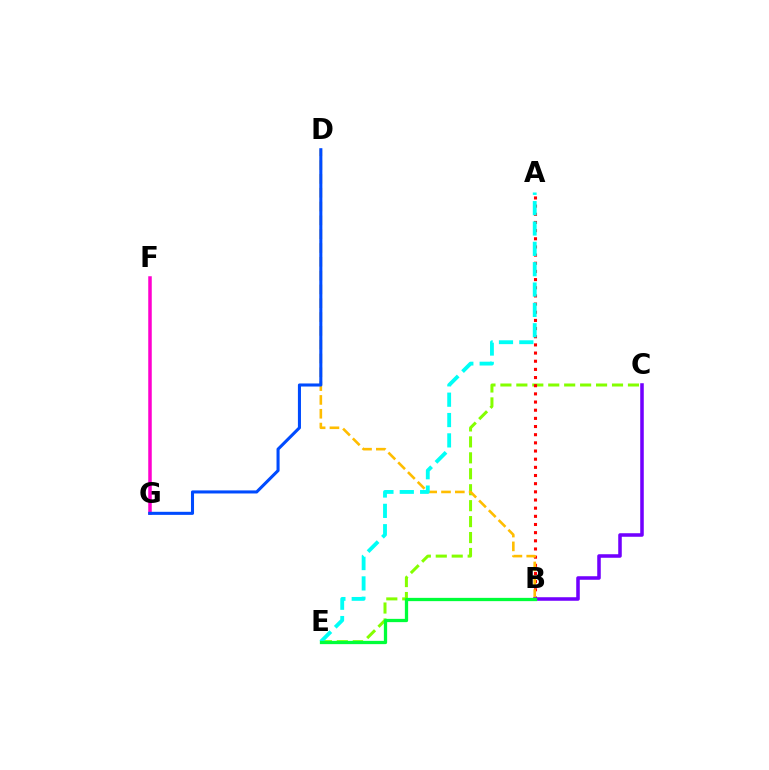{('C', 'E'): [{'color': '#84ff00', 'line_style': 'dashed', 'thickness': 2.17}], ('A', 'B'): [{'color': '#ff0000', 'line_style': 'dotted', 'thickness': 2.22}], ('B', 'D'): [{'color': '#ffbd00', 'line_style': 'dashed', 'thickness': 1.88}], ('A', 'E'): [{'color': '#00fff6', 'line_style': 'dashed', 'thickness': 2.76}], ('B', 'C'): [{'color': '#7200ff', 'line_style': 'solid', 'thickness': 2.55}], ('F', 'G'): [{'color': '#ff00cf', 'line_style': 'solid', 'thickness': 2.53}], ('B', 'E'): [{'color': '#00ff39', 'line_style': 'solid', 'thickness': 2.36}], ('D', 'G'): [{'color': '#004bff', 'line_style': 'solid', 'thickness': 2.21}]}